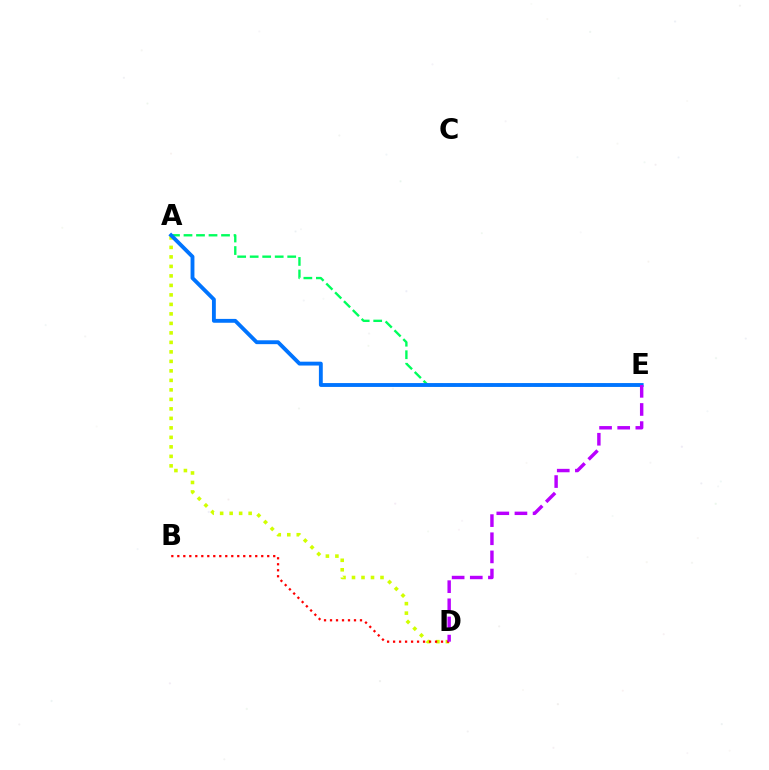{('A', 'D'): [{'color': '#d1ff00', 'line_style': 'dotted', 'thickness': 2.58}], ('A', 'E'): [{'color': '#00ff5c', 'line_style': 'dashed', 'thickness': 1.7}, {'color': '#0074ff', 'line_style': 'solid', 'thickness': 2.78}], ('B', 'D'): [{'color': '#ff0000', 'line_style': 'dotted', 'thickness': 1.63}], ('D', 'E'): [{'color': '#b900ff', 'line_style': 'dashed', 'thickness': 2.46}]}